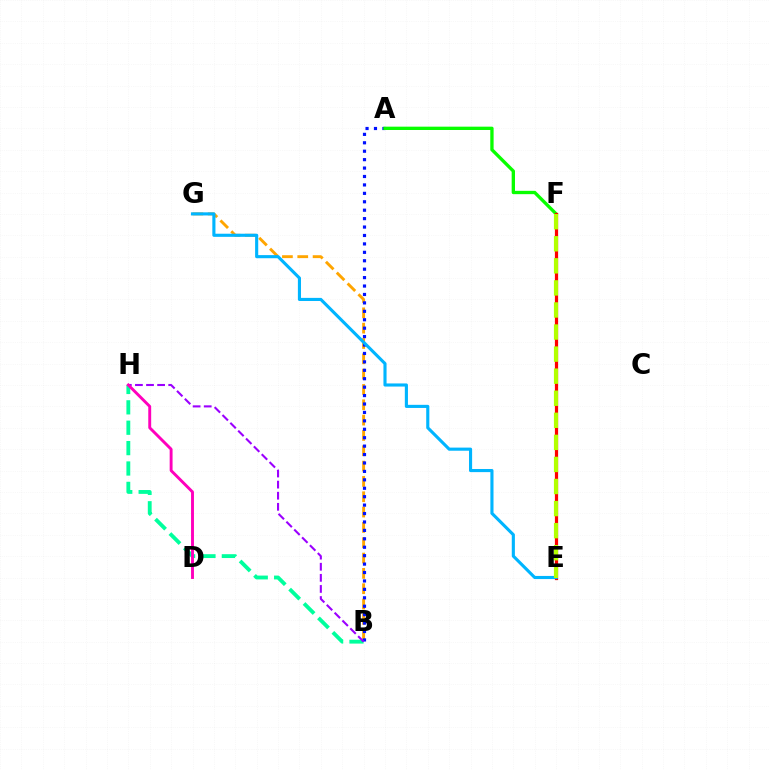{('B', 'H'): [{'color': '#00ff9d', 'line_style': 'dashed', 'thickness': 2.77}, {'color': '#9b00ff', 'line_style': 'dashed', 'thickness': 1.51}], ('B', 'G'): [{'color': '#ffa500', 'line_style': 'dashed', 'thickness': 2.08}], ('A', 'B'): [{'color': '#0010ff', 'line_style': 'dotted', 'thickness': 2.29}], ('A', 'F'): [{'color': '#08ff00', 'line_style': 'solid', 'thickness': 2.4}], ('E', 'F'): [{'color': '#ff0000', 'line_style': 'solid', 'thickness': 2.32}, {'color': '#b3ff00', 'line_style': 'dashed', 'thickness': 3.0}], ('E', 'G'): [{'color': '#00b5ff', 'line_style': 'solid', 'thickness': 2.25}], ('D', 'H'): [{'color': '#ff00bd', 'line_style': 'solid', 'thickness': 2.09}]}